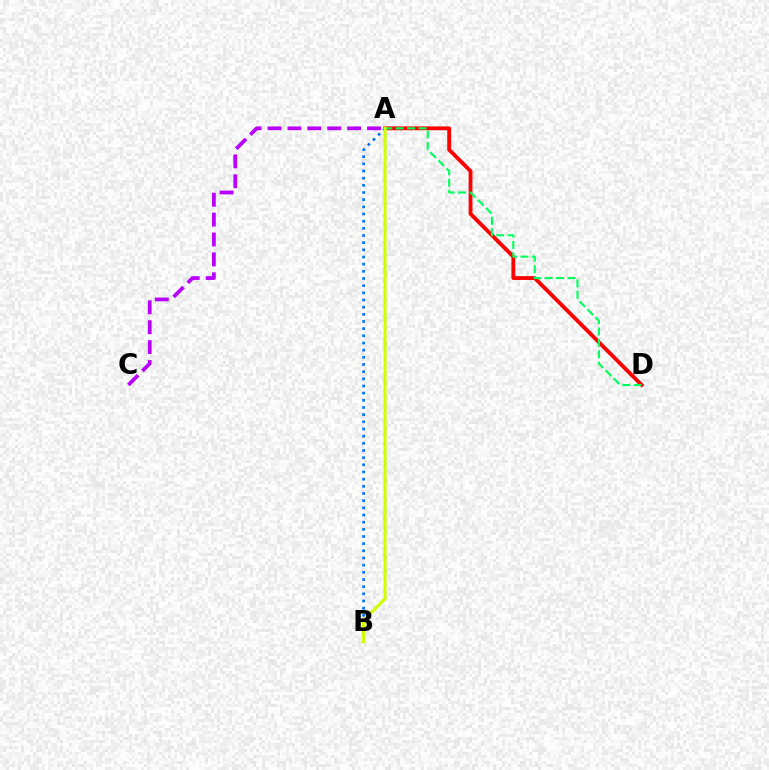{('A', 'D'): [{'color': '#ff0000', 'line_style': 'solid', 'thickness': 2.76}, {'color': '#00ff5c', 'line_style': 'dashed', 'thickness': 1.55}], ('A', 'B'): [{'color': '#0074ff', 'line_style': 'dotted', 'thickness': 1.95}, {'color': '#d1ff00', 'line_style': 'solid', 'thickness': 2.22}], ('A', 'C'): [{'color': '#b900ff', 'line_style': 'dashed', 'thickness': 2.7}]}